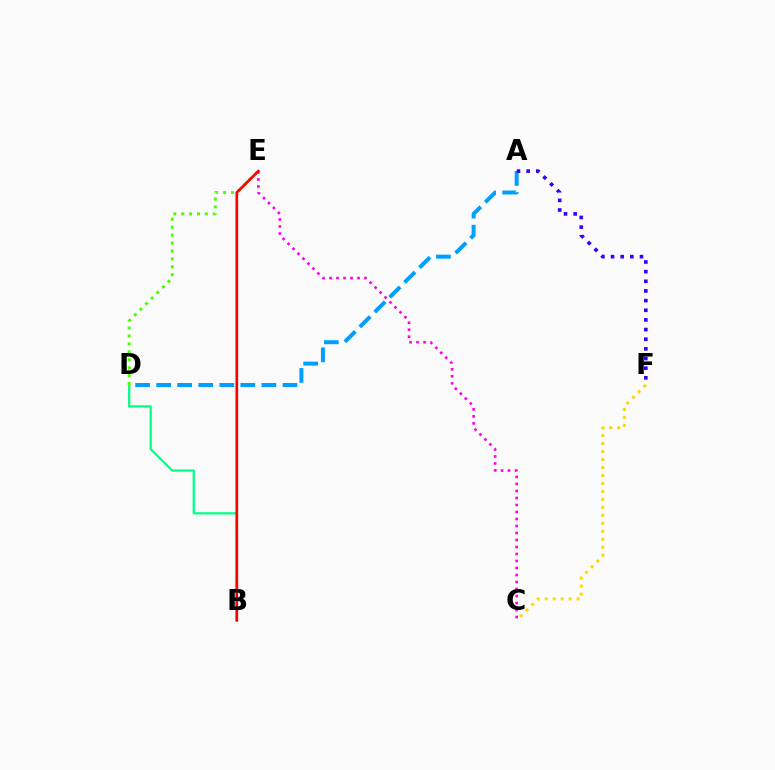{('B', 'D'): [{'color': '#00ff86', 'line_style': 'solid', 'thickness': 1.62}], ('A', 'D'): [{'color': '#009eff', 'line_style': 'dashed', 'thickness': 2.86}], ('C', 'F'): [{'color': '#ffd500', 'line_style': 'dotted', 'thickness': 2.16}], ('D', 'E'): [{'color': '#4fff00', 'line_style': 'dotted', 'thickness': 2.15}], ('C', 'E'): [{'color': '#ff00ed', 'line_style': 'dotted', 'thickness': 1.9}], ('B', 'E'): [{'color': '#ff0000', 'line_style': 'solid', 'thickness': 1.93}], ('A', 'F'): [{'color': '#3700ff', 'line_style': 'dotted', 'thickness': 2.62}]}